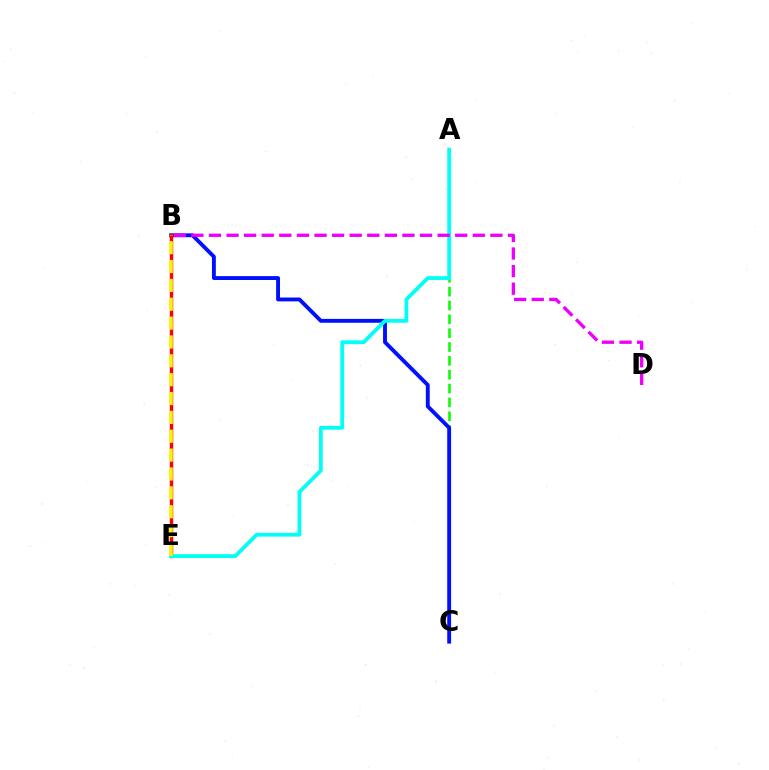{('A', 'C'): [{'color': '#08ff00', 'line_style': 'dashed', 'thickness': 1.88}], ('B', 'C'): [{'color': '#0010ff', 'line_style': 'solid', 'thickness': 2.79}], ('B', 'E'): [{'color': '#ff0000', 'line_style': 'solid', 'thickness': 2.46}, {'color': '#fcf500', 'line_style': 'dashed', 'thickness': 2.56}], ('A', 'E'): [{'color': '#00fff6', 'line_style': 'solid', 'thickness': 2.73}], ('B', 'D'): [{'color': '#ee00ff', 'line_style': 'dashed', 'thickness': 2.39}]}